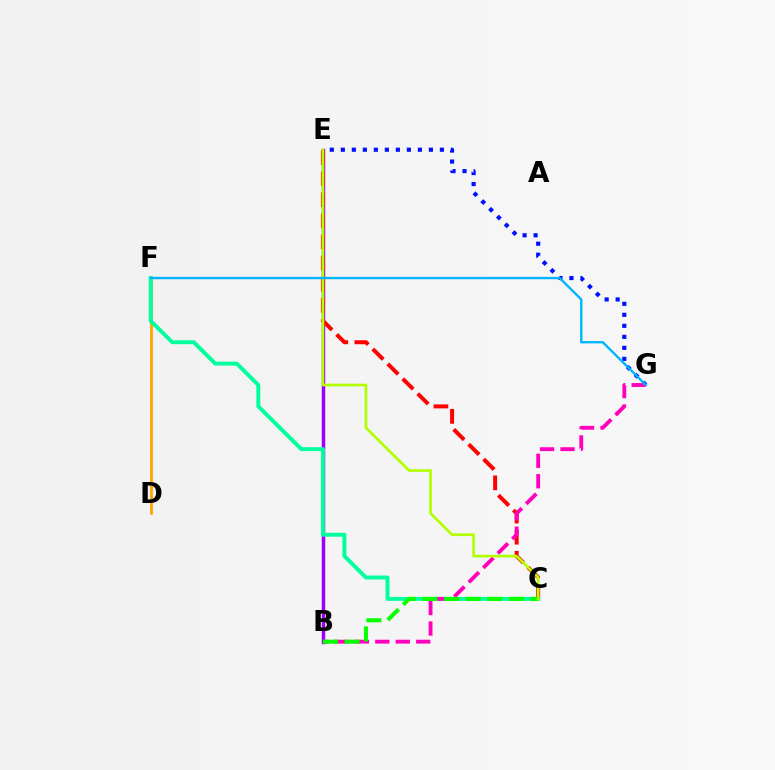{('B', 'E'): [{'color': '#9b00ff', 'line_style': 'solid', 'thickness': 2.49}], ('D', 'F'): [{'color': '#ffa500', 'line_style': 'solid', 'thickness': 1.99}], ('C', 'E'): [{'color': '#ff0000', 'line_style': 'dashed', 'thickness': 2.87}, {'color': '#b3ff00', 'line_style': 'solid', 'thickness': 1.94}], ('C', 'F'): [{'color': '#00ff9d', 'line_style': 'solid', 'thickness': 2.83}], ('E', 'G'): [{'color': '#0010ff', 'line_style': 'dotted', 'thickness': 2.99}], ('B', 'G'): [{'color': '#ff00bd', 'line_style': 'dashed', 'thickness': 2.78}], ('B', 'C'): [{'color': '#08ff00', 'line_style': 'dashed', 'thickness': 2.94}], ('F', 'G'): [{'color': '#00b5ff', 'line_style': 'solid', 'thickness': 1.7}]}